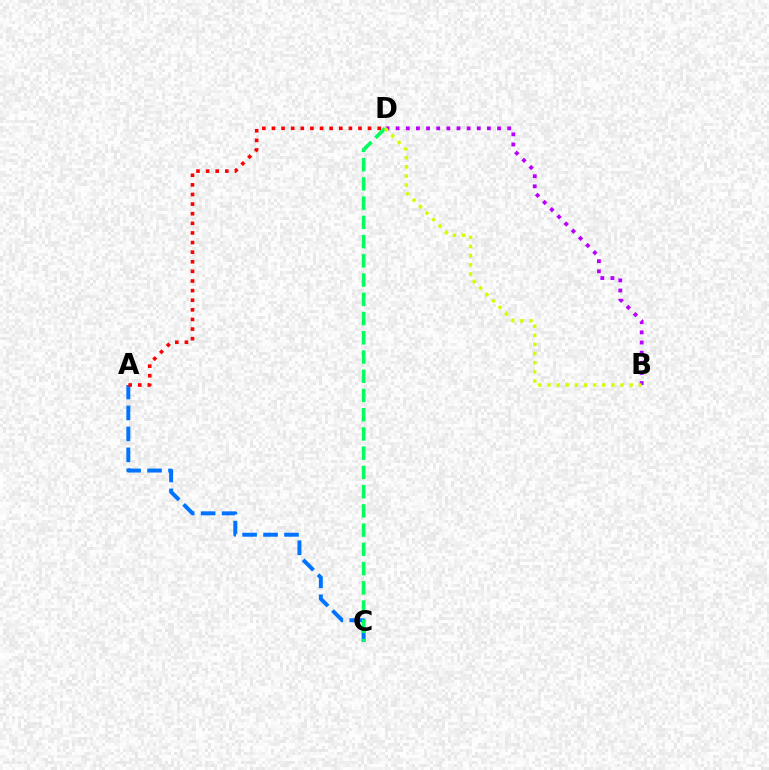{('B', 'D'): [{'color': '#b900ff', 'line_style': 'dotted', 'thickness': 2.76}, {'color': '#d1ff00', 'line_style': 'dotted', 'thickness': 2.48}], ('A', 'C'): [{'color': '#0074ff', 'line_style': 'dashed', 'thickness': 2.85}], ('C', 'D'): [{'color': '#00ff5c', 'line_style': 'dashed', 'thickness': 2.61}], ('A', 'D'): [{'color': '#ff0000', 'line_style': 'dotted', 'thickness': 2.61}]}